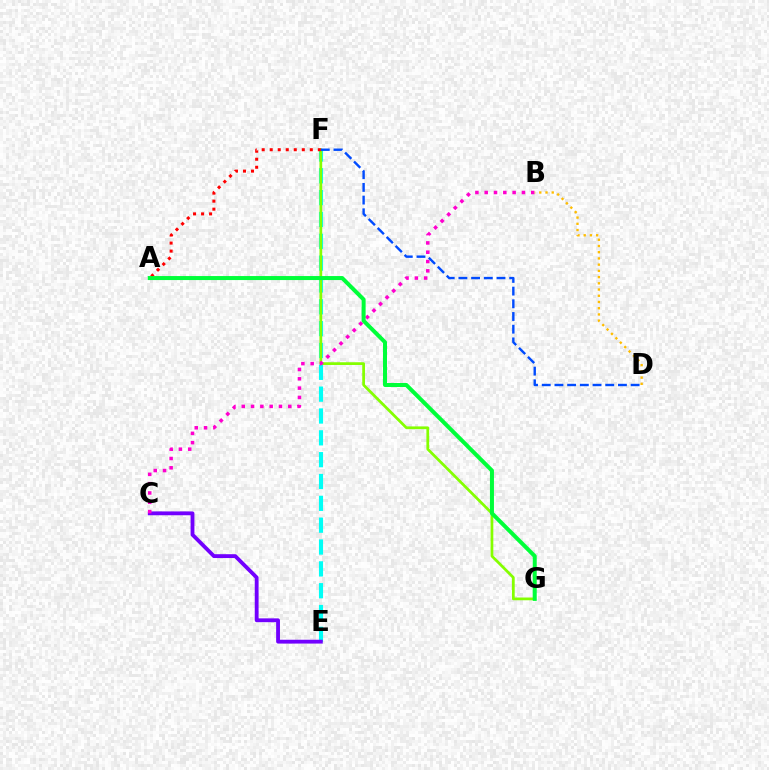{('E', 'F'): [{'color': '#00fff6', 'line_style': 'dashed', 'thickness': 2.97}], ('F', 'G'): [{'color': '#84ff00', 'line_style': 'solid', 'thickness': 1.97}], ('C', 'E'): [{'color': '#7200ff', 'line_style': 'solid', 'thickness': 2.76}], ('B', 'C'): [{'color': '#ff00cf', 'line_style': 'dotted', 'thickness': 2.53}], ('D', 'F'): [{'color': '#004bff', 'line_style': 'dashed', 'thickness': 1.72}], ('B', 'D'): [{'color': '#ffbd00', 'line_style': 'dotted', 'thickness': 1.69}], ('A', 'F'): [{'color': '#ff0000', 'line_style': 'dotted', 'thickness': 2.18}], ('A', 'G'): [{'color': '#00ff39', 'line_style': 'solid', 'thickness': 2.89}]}